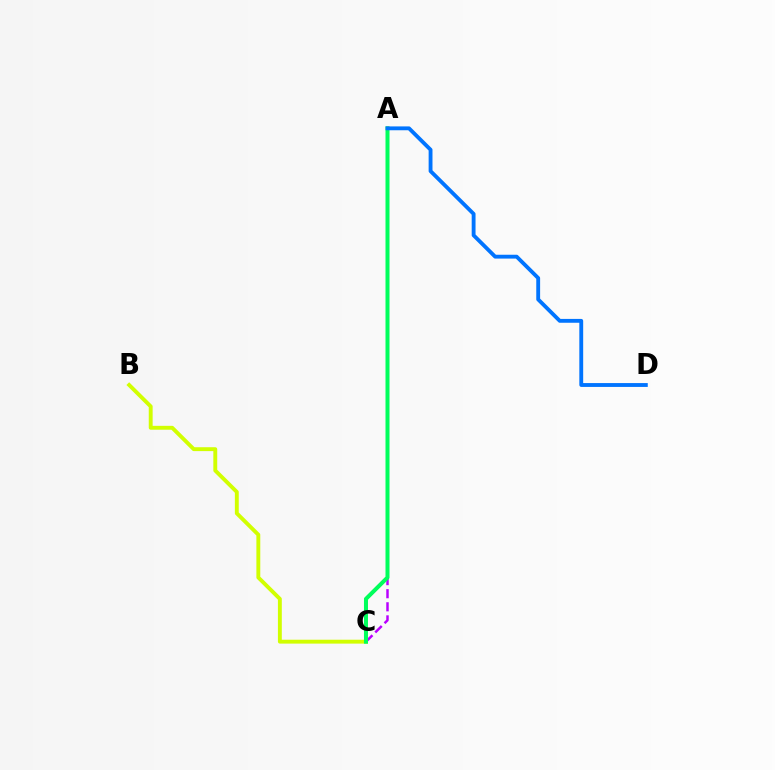{('A', 'C'): [{'color': '#b900ff', 'line_style': 'dashed', 'thickness': 1.78}, {'color': '#ff0000', 'line_style': 'solid', 'thickness': 2.1}, {'color': '#00ff5c', 'line_style': 'solid', 'thickness': 2.88}], ('B', 'C'): [{'color': '#d1ff00', 'line_style': 'solid', 'thickness': 2.8}], ('A', 'D'): [{'color': '#0074ff', 'line_style': 'solid', 'thickness': 2.77}]}